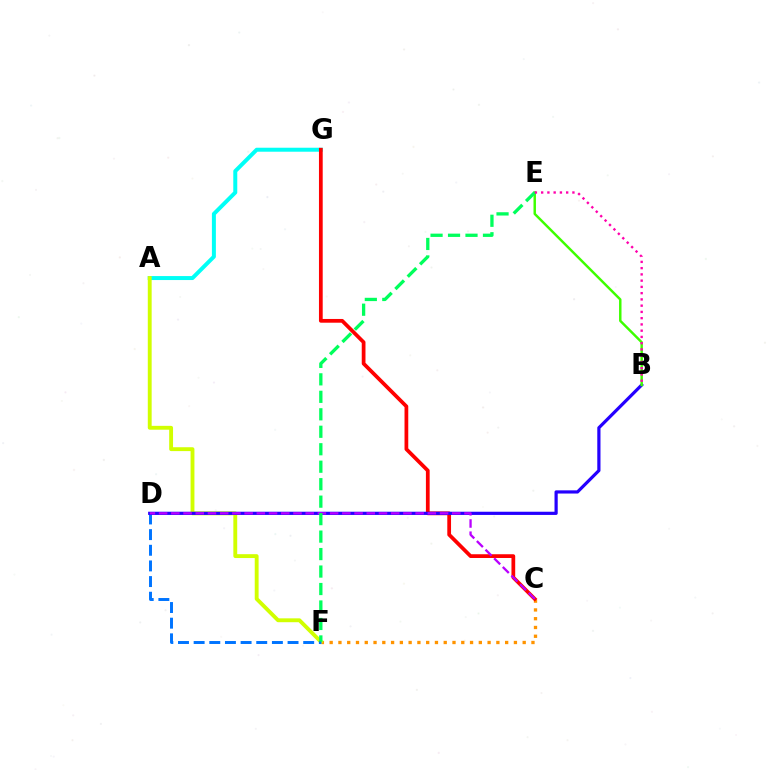{('C', 'F'): [{'color': '#ff9400', 'line_style': 'dotted', 'thickness': 2.38}], ('A', 'G'): [{'color': '#00fff6', 'line_style': 'solid', 'thickness': 2.87}], ('A', 'F'): [{'color': '#d1ff00', 'line_style': 'solid', 'thickness': 2.78}], ('D', 'F'): [{'color': '#0074ff', 'line_style': 'dashed', 'thickness': 2.13}], ('C', 'G'): [{'color': '#ff0000', 'line_style': 'solid', 'thickness': 2.69}], ('B', 'D'): [{'color': '#2500ff', 'line_style': 'solid', 'thickness': 2.3}], ('B', 'E'): [{'color': '#3dff00', 'line_style': 'solid', 'thickness': 1.76}, {'color': '#ff00ac', 'line_style': 'dotted', 'thickness': 1.7}], ('C', 'D'): [{'color': '#b900ff', 'line_style': 'dashed', 'thickness': 1.66}], ('E', 'F'): [{'color': '#00ff5c', 'line_style': 'dashed', 'thickness': 2.37}]}